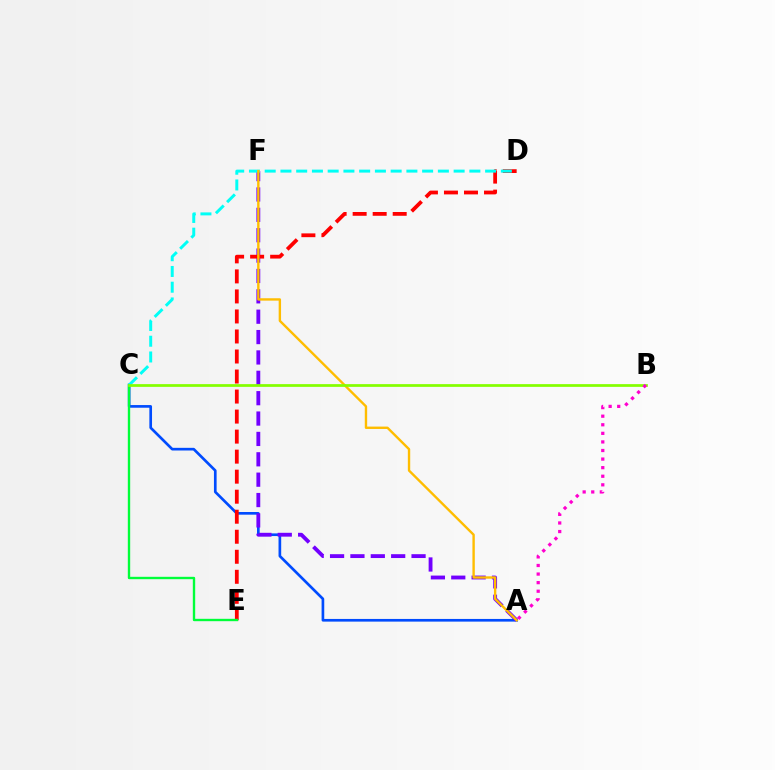{('A', 'C'): [{'color': '#004bff', 'line_style': 'solid', 'thickness': 1.92}], ('A', 'F'): [{'color': '#7200ff', 'line_style': 'dashed', 'thickness': 2.77}, {'color': '#ffbd00', 'line_style': 'solid', 'thickness': 1.72}], ('D', 'E'): [{'color': '#ff0000', 'line_style': 'dashed', 'thickness': 2.72}], ('C', 'E'): [{'color': '#00ff39', 'line_style': 'solid', 'thickness': 1.71}], ('C', 'D'): [{'color': '#00fff6', 'line_style': 'dashed', 'thickness': 2.14}], ('B', 'C'): [{'color': '#84ff00', 'line_style': 'solid', 'thickness': 1.97}], ('A', 'B'): [{'color': '#ff00cf', 'line_style': 'dotted', 'thickness': 2.33}]}